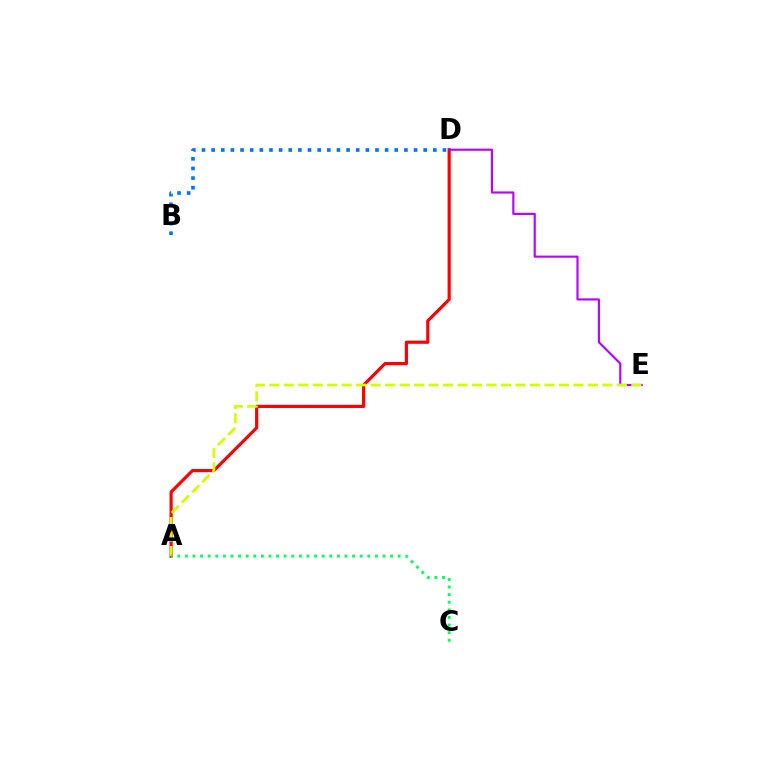{('A', 'D'): [{'color': '#ff0000', 'line_style': 'solid', 'thickness': 2.28}], ('D', 'E'): [{'color': '#b900ff', 'line_style': 'solid', 'thickness': 1.55}], ('B', 'D'): [{'color': '#0074ff', 'line_style': 'dotted', 'thickness': 2.62}], ('A', 'E'): [{'color': '#d1ff00', 'line_style': 'dashed', 'thickness': 1.97}], ('A', 'C'): [{'color': '#00ff5c', 'line_style': 'dotted', 'thickness': 2.06}]}